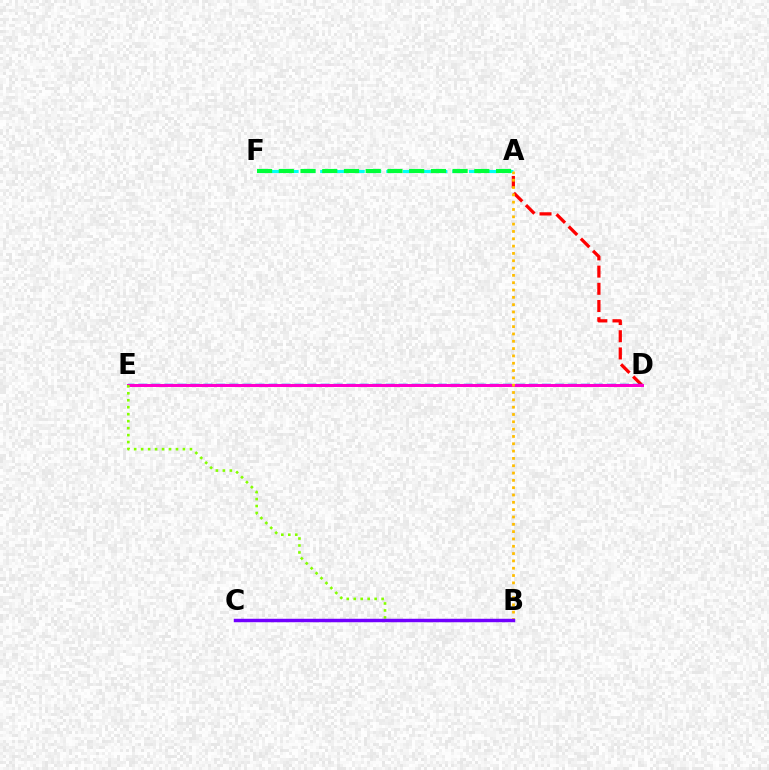{('A', 'F'): [{'color': '#00fff6', 'line_style': 'dashed', 'thickness': 2.25}, {'color': '#00ff39', 'line_style': 'dashed', 'thickness': 2.95}], ('A', 'D'): [{'color': '#ff0000', 'line_style': 'dashed', 'thickness': 2.34}], ('D', 'E'): [{'color': '#004bff', 'line_style': 'dashed', 'thickness': 1.77}, {'color': '#ff00cf', 'line_style': 'solid', 'thickness': 2.15}], ('B', 'E'): [{'color': '#84ff00', 'line_style': 'dotted', 'thickness': 1.89}], ('A', 'B'): [{'color': '#ffbd00', 'line_style': 'dotted', 'thickness': 1.99}], ('B', 'C'): [{'color': '#7200ff', 'line_style': 'solid', 'thickness': 2.49}]}